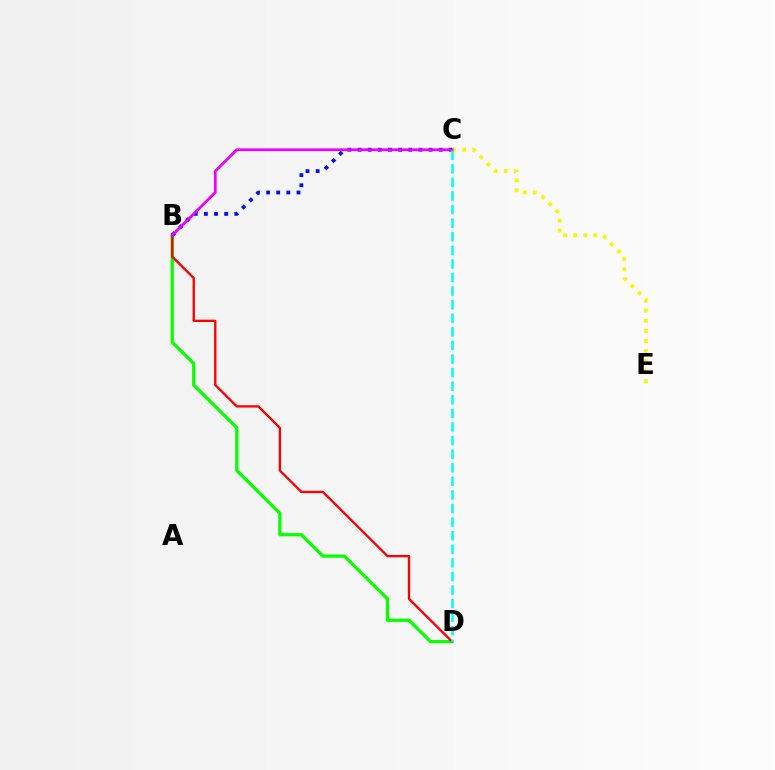{('B', 'D'): [{'color': '#08ff00', 'line_style': 'solid', 'thickness': 2.33}, {'color': '#ff0000', 'line_style': 'solid', 'thickness': 1.68}], ('B', 'C'): [{'color': '#0010ff', 'line_style': 'dotted', 'thickness': 2.76}, {'color': '#ee00ff', 'line_style': 'solid', 'thickness': 1.97}], ('C', 'E'): [{'color': '#fcf500', 'line_style': 'dotted', 'thickness': 2.74}], ('C', 'D'): [{'color': '#00fff6', 'line_style': 'dashed', 'thickness': 1.85}]}